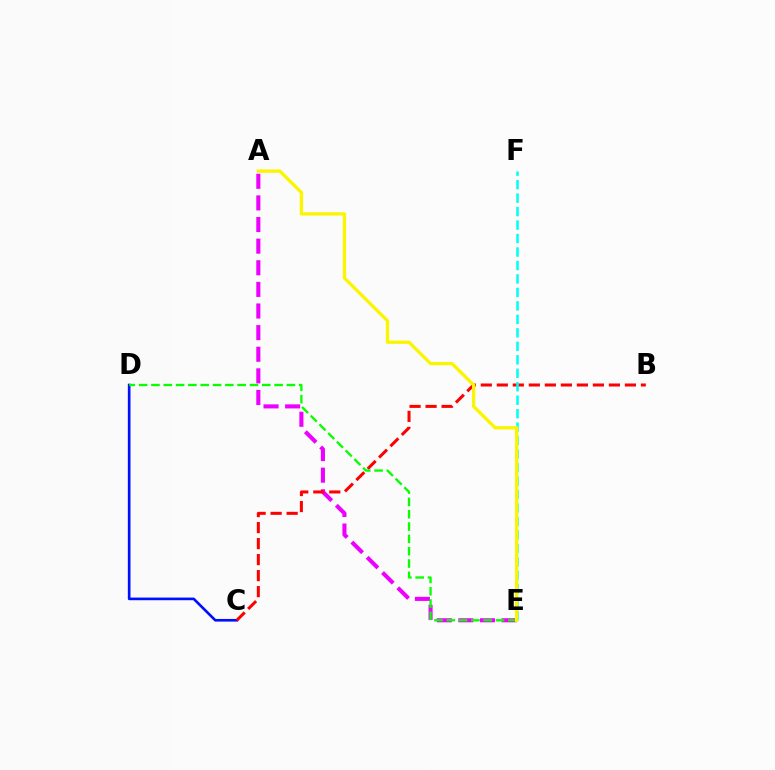{('A', 'E'): [{'color': '#ee00ff', 'line_style': 'dashed', 'thickness': 2.94}, {'color': '#fcf500', 'line_style': 'solid', 'thickness': 2.39}], ('C', 'D'): [{'color': '#0010ff', 'line_style': 'solid', 'thickness': 1.91}], ('B', 'C'): [{'color': '#ff0000', 'line_style': 'dashed', 'thickness': 2.18}], ('D', 'E'): [{'color': '#08ff00', 'line_style': 'dashed', 'thickness': 1.67}], ('E', 'F'): [{'color': '#00fff6', 'line_style': 'dashed', 'thickness': 1.83}]}